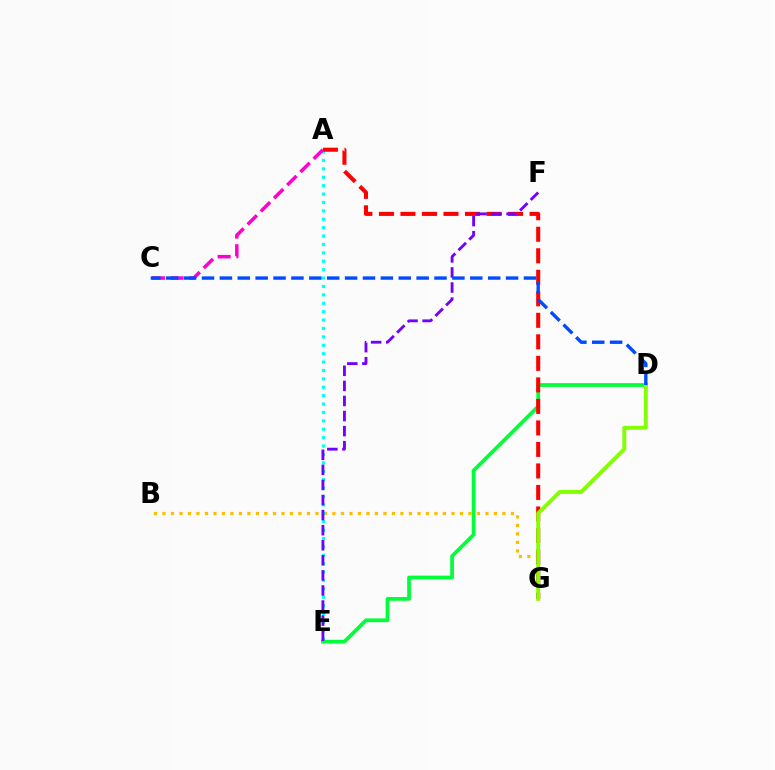{('B', 'G'): [{'color': '#ffbd00', 'line_style': 'dotted', 'thickness': 2.31}], ('A', 'E'): [{'color': '#00fff6', 'line_style': 'dotted', 'thickness': 2.28}], ('D', 'E'): [{'color': '#00ff39', 'line_style': 'solid', 'thickness': 2.69}], ('A', 'G'): [{'color': '#ff0000', 'line_style': 'dashed', 'thickness': 2.92}], ('A', 'C'): [{'color': '#ff00cf', 'line_style': 'dashed', 'thickness': 2.53}], ('D', 'G'): [{'color': '#84ff00', 'line_style': 'solid', 'thickness': 2.82}], ('E', 'F'): [{'color': '#7200ff', 'line_style': 'dashed', 'thickness': 2.05}], ('C', 'D'): [{'color': '#004bff', 'line_style': 'dashed', 'thickness': 2.43}]}